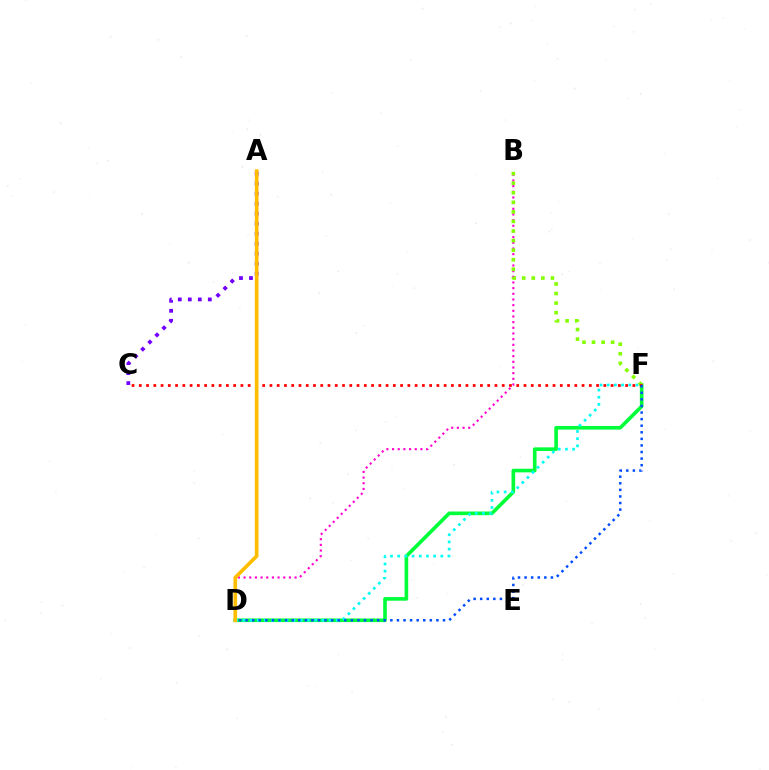{('B', 'D'): [{'color': '#ff00cf', 'line_style': 'dotted', 'thickness': 1.54}], ('D', 'F'): [{'color': '#00ff39', 'line_style': 'solid', 'thickness': 2.61}, {'color': '#00fff6', 'line_style': 'dotted', 'thickness': 1.95}, {'color': '#004bff', 'line_style': 'dotted', 'thickness': 1.79}], ('B', 'F'): [{'color': '#84ff00', 'line_style': 'dotted', 'thickness': 2.6}], ('C', 'F'): [{'color': '#ff0000', 'line_style': 'dotted', 'thickness': 1.97}], ('A', 'C'): [{'color': '#7200ff', 'line_style': 'dotted', 'thickness': 2.72}], ('A', 'D'): [{'color': '#ffbd00', 'line_style': 'solid', 'thickness': 2.63}]}